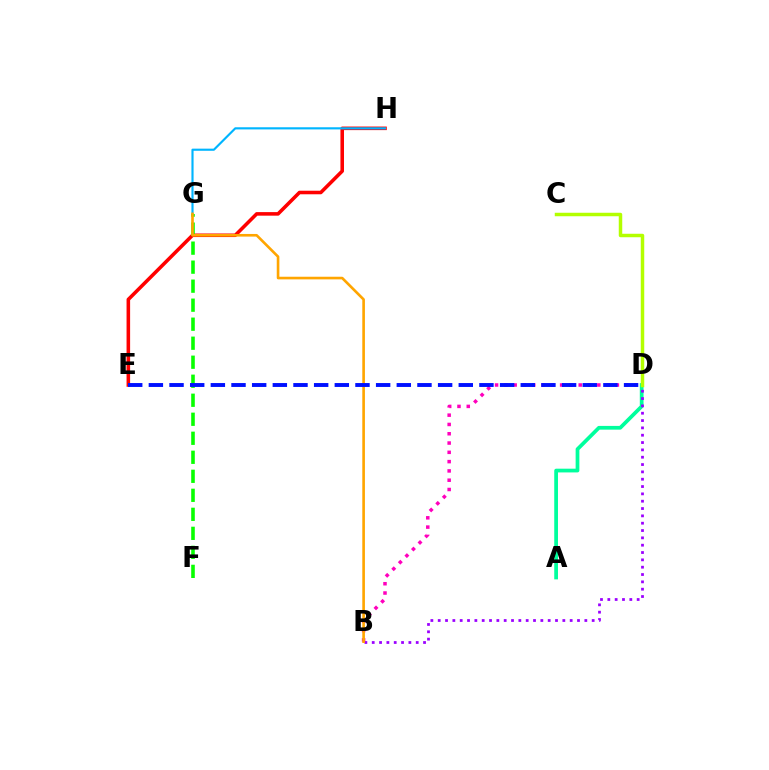{('E', 'H'): [{'color': '#ff0000', 'line_style': 'solid', 'thickness': 2.56}], ('G', 'H'): [{'color': '#00b5ff', 'line_style': 'solid', 'thickness': 1.54}], ('A', 'D'): [{'color': '#00ff9d', 'line_style': 'solid', 'thickness': 2.69}], ('C', 'D'): [{'color': '#b3ff00', 'line_style': 'solid', 'thickness': 2.5}], ('B', 'D'): [{'color': '#ff00bd', 'line_style': 'dotted', 'thickness': 2.52}, {'color': '#9b00ff', 'line_style': 'dotted', 'thickness': 1.99}], ('F', 'G'): [{'color': '#08ff00', 'line_style': 'dashed', 'thickness': 2.58}], ('B', 'G'): [{'color': '#ffa500', 'line_style': 'solid', 'thickness': 1.9}], ('D', 'E'): [{'color': '#0010ff', 'line_style': 'dashed', 'thickness': 2.81}]}